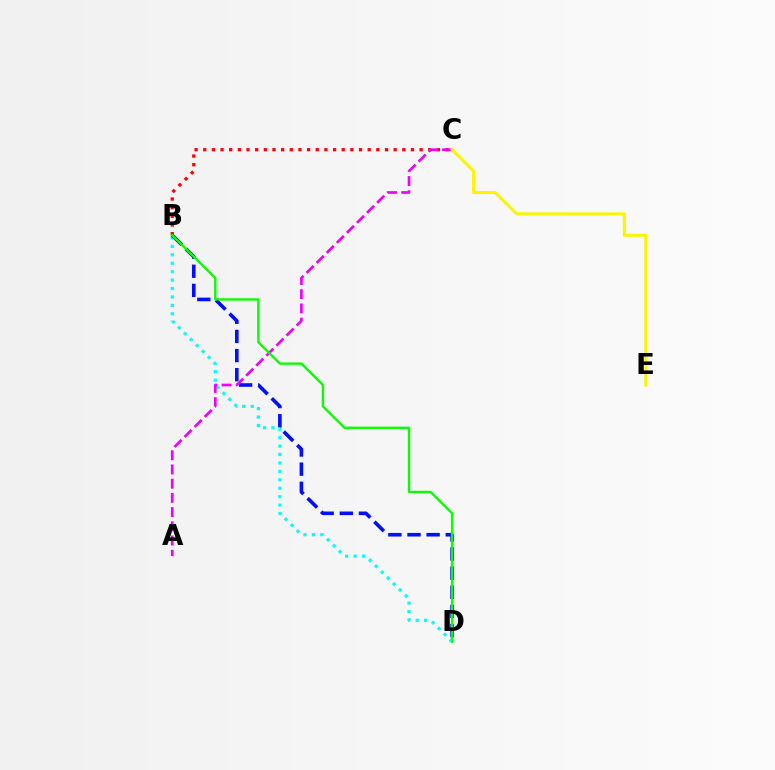{('B', 'D'): [{'color': '#00fff6', 'line_style': 'dotted', 'thickness': 2.29}, {'color': '#0010ff', 'line_style': 'dashed', 'thickness': 2.6}, {'color': '#08ff00', 'line_style': 'solid', 'thickness': 1.7}], ('B', 'C'): [{'color': '#ff0000', 'line_style': 'dotted', 'thickness': 2.35}], ('A', 'C'): [{'color': '#ee00ff', 'line_style': 'dashed', 'thickness': 1.93}], ('C', 'E'): [{'color': '#fcf500', 'line_style': 'solid', 'thickness': 2.19}]}